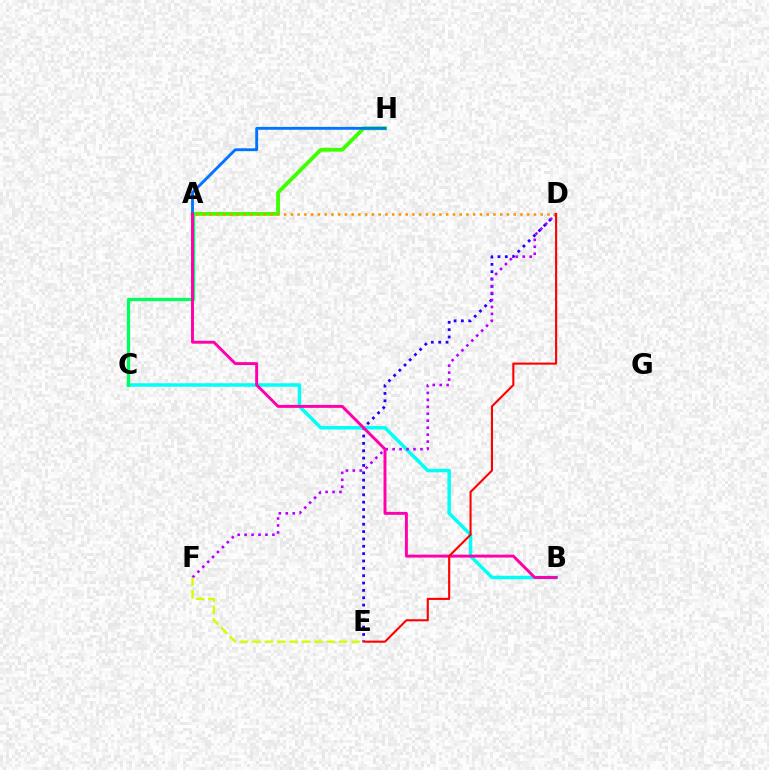{('D', 'E'): [{'color': '#2500ff', 'line_style': 'dotted', 'thickness': 2.0}, {'color': '#ff0000', 'line_style': 'solid', 'thickness': 1.51}], ('A', 'H'): [{'color': '#3dff00', 'line_style': 'solid', 'thickness': 2.75}, {'color': '#0074ff', 'line_style': 'solid', 'thickness': 2.06}], ('B', 'C'): [{'color': '#00fff6', 'line_style': 'solid', 'thickness': 2.5}], ('D', 'F'): [{'color': '#b900ff', 'line_style': 'dotted', 'thickness': 1.89}], ('A', 'C'): [{'color': '#00ff5c', 'line_style': 'solid', 'thickness': 2.36}], ('A', 'B'): [{'color': '#ff00ac', 'line_style': 'solid', 'thickness': 2.12}], ('A', 'D'): [{'color': '#ff9400', 'line_style': 'dotted', 'thickness': 1.83}], ('E', 'F'): [{'color': '#d1ff00', 'line_style': 'dashed', 'thickness': 1.68}]}